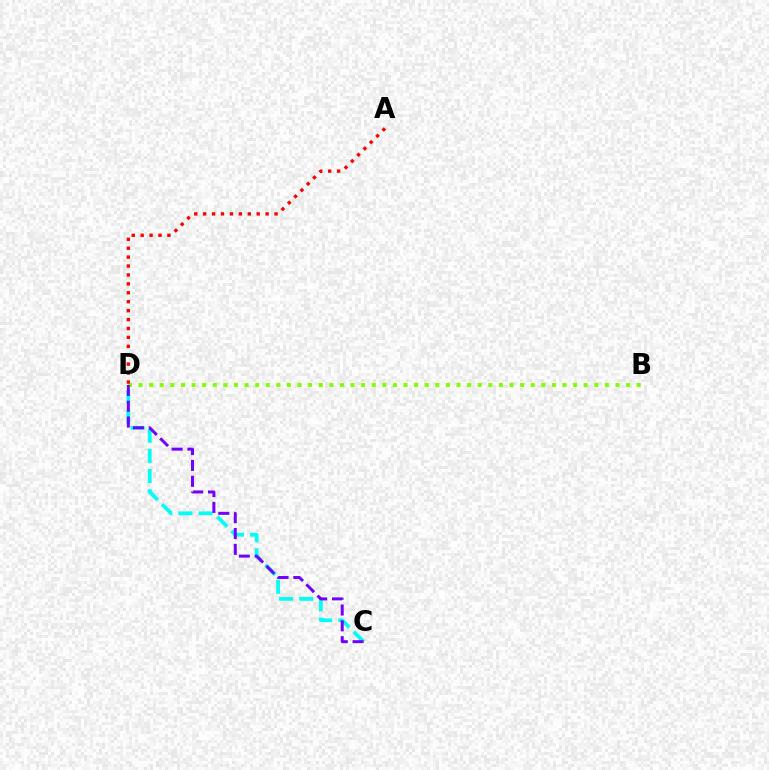{('C', 'D'): [{'color': '#00fff6', 'line_style': 'dashed', 'thickness': 2.74}, {'color': '#7200ff', 'line_style': 'dashed', 'thickness': 2.15}], ('B', 'D'): [{'color': '#84ff00', 'line_style': 'dotted', 'thickness': 2.88}], ('A', 'D'): [{'color': '#ff0000', 'line_style': 'dotted', 'thickness': 2.42}]}